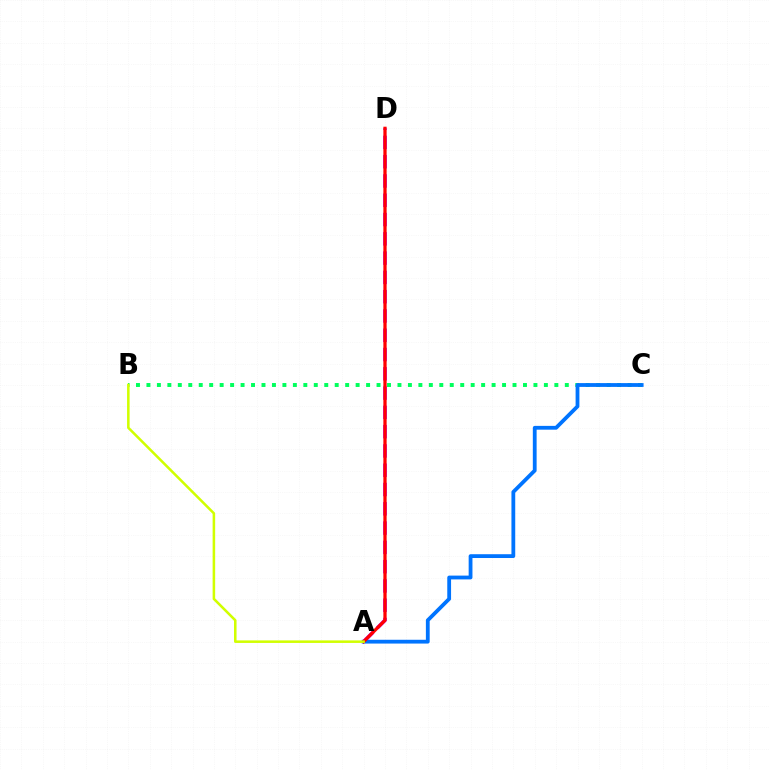{('B', 'C'): [{'color': '#00ff5c', 'line_style': 'dotted', 'thickness': 2.84}], ('A', 'D'): [{'color': '#b900ff', 'line_style': 'dashed', 'thickness': 2.62}, {'color': '#ff0000', 'line_style': 'solid', 'thickness': 2.34}], ('A', 'C'): [{'color': '#0074ff', 'line_style': 'solid', 'thickness': 2.73}], ('A', 'B'): [{'color': '#d1ff00', 'line_style': 'solid', 'thickness': 1.83}]}